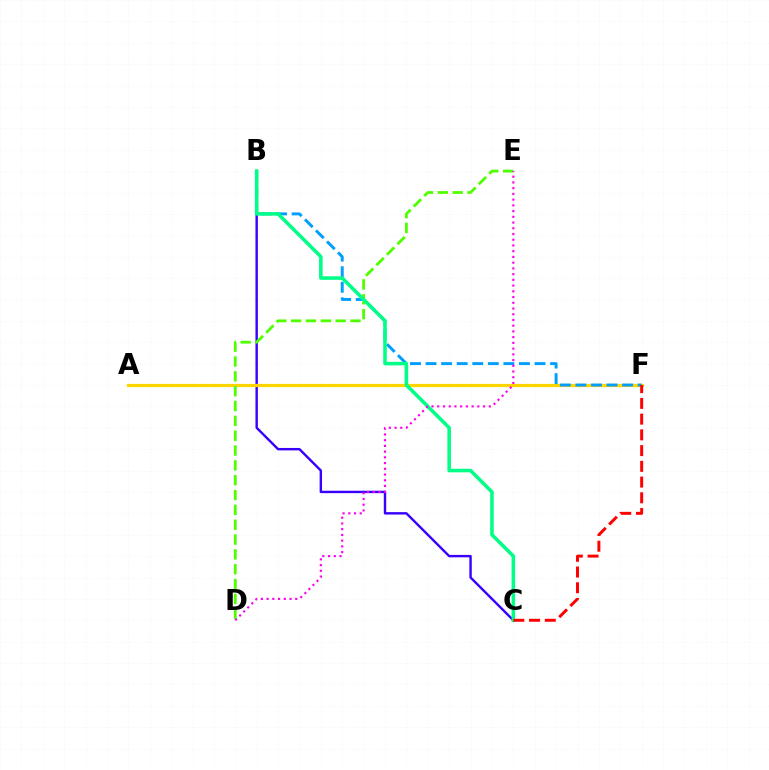{('B', 'C'): [{'color': '#3700ff', 'line_style': 'solid', 'thickness': 1.74}, {'color': '#00ff86', 'line_style': 'solid', 'thickness': 2.55}], ('A', 'F'): [{'color': '#ffd500', 'line_style': 'solid', 'thickness': 2.32}], ('B', 'F'): [{'color': '#009eff', 'line_style': 'dashed', 'thickness': 2.11}], ('D', 'E'): [{'color': '#4fff00', 'line_style': 'dashed', 'thickness': 2.02}, {'color': '#ff00ed', 'line_style': 'dotted', 'thickness': 1.56}], ('C', 'F'): [{'color': '#ff0000', 'line_style': 'dashed', 'thickness': 2.14}]}